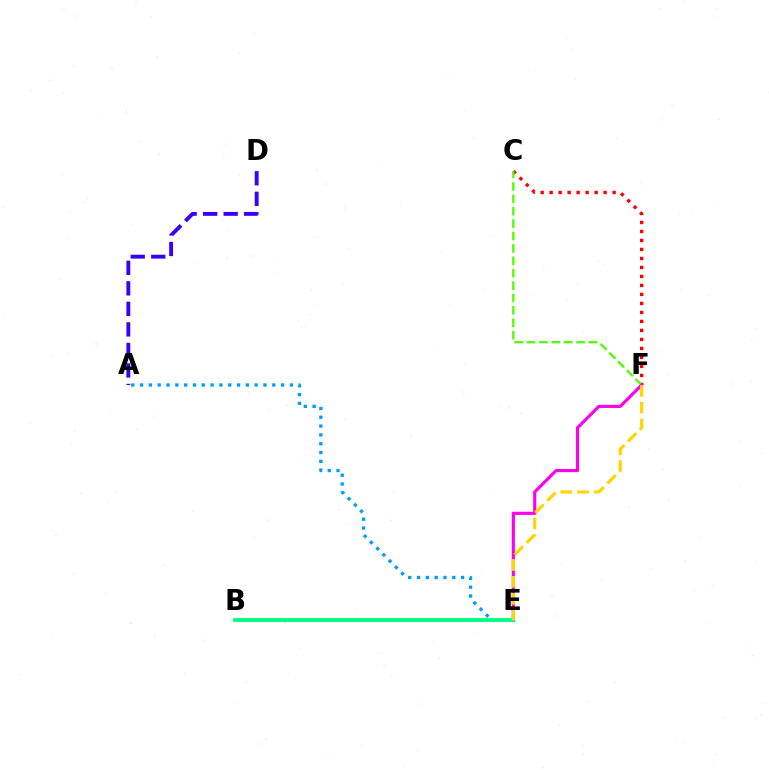{('A', 'D'): [{'color': '#3700ff', 'line_style': 'dashed', 'thickness': 2.79}], ('A', 'E'): [{'color': '#009eff', 'line_style': 'dotted', 'thickness': 2.39}], ('C', 'F'): [{'color': '#ff0000', 'line_style': 'dotted', 'thickness': 2.44}, {'color': '#4fff00', 'line_style': 'dashed', 'thickness': 1.68}], ('E', 'F'): [{'color': '#ff00ed', 'line_style': 'solid', 'thickness': 2.26}, {'color': '#ffd500', 'line_style': 'dashed', 'thickness': 2.29}], ('B', 'E'): [{'color': '#00ff86', 'line_style': 'solid', 'thickness': 2.77}]}